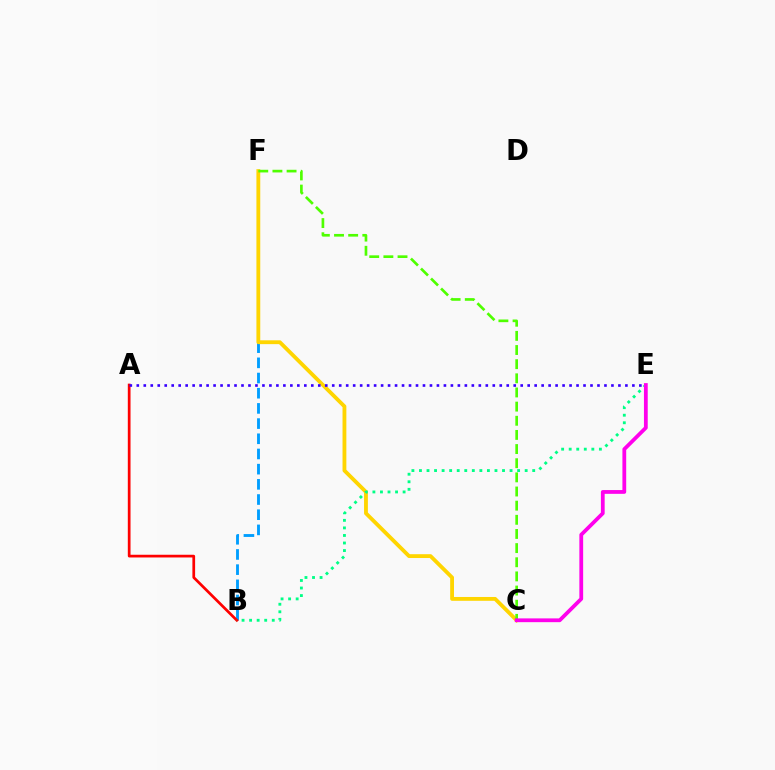{('B', 'F'): [{'color': '#009eff', 'line_style': 'dashed', 'thickness': 2.06}], ('C', 'F'): [{'color': '#ffd500', 'line_style': 'solid', 'thickness': 2.76}, {'color': '#4fff00', 'line_style': 'dashed', 'thickness': 1.92}], ('A', 'B'): [{'color': '#ff0000', 'line_style': 'solid', 'thickness': 1.96}], ('B', 'E'): [{'color': '#00ff86', 'line_style': 'dotted', 'thickness': 2.05}], ('A', 'E'): [{'color': '#3700ff', 'line_style': 'dotted', 'thickness': 1.9}], ('C', 'E'): [{'color': '#ff00ed', 'line_style': 'solid', 'thickness': 2.72}]}